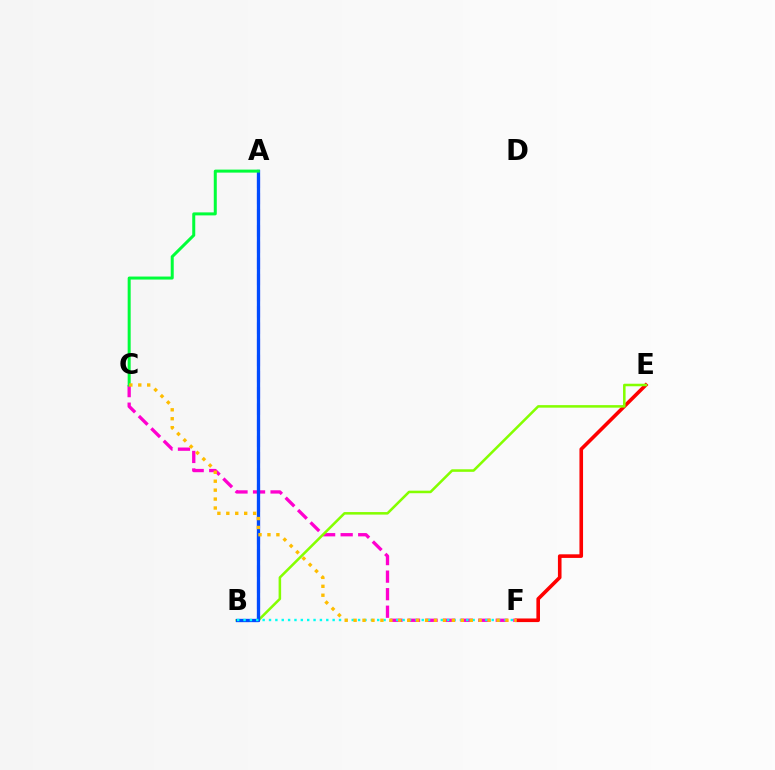{('E', 'F'): [{'color': '#ff0000', 'line_style': 'solid', 'thickness': 2.6}], ('C', 'F'): [{'color': '#ff00cf', 'line_style': 'dashed', 'thickness': 2.38}, {'color': '#ffbd00', 'line_style': 'dotted', 'thickness': 2.43}], ('B', 'E'): [{'color': '#84ff00', 'line_style': 'solid', 'thickness': 1.83}], ('A', 'B'): [{'color': '#7200ff', 'line_style': 'dashed', 'thickness': 2.2}, {'color': '#004bff', 'line_style': 'solid', 'thickness': 2.37}], ('B', 'F'): [{'color': '#00fff6', 'line_style': 'dotted', 'thickness': 1.73}], ('A', 'C'): [{'color': '#00ff39', 'line_style': 'solid', 'thickness': 2.17}]}